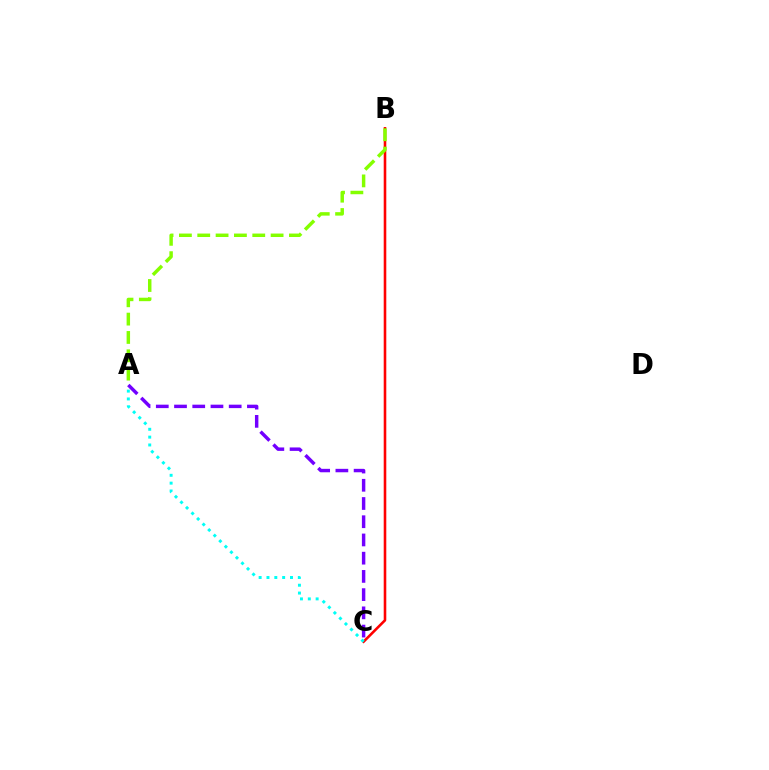{('A', 'C'): [{'color': '#7200ff', 'line_style': 'dashed', 'thickness': 2.48}, {'color': '#00fff6', 'line_style': 'dotted', 'thickness': 2.13}], ('B', 'C'): [{'color': '#ff0000', 'line_style': 'solid', 'thickness': 1.86}], ('A', 'B'): [{'color': '#84ff00', 'line_style': 'dashed', 'thickness': 2.49}]}